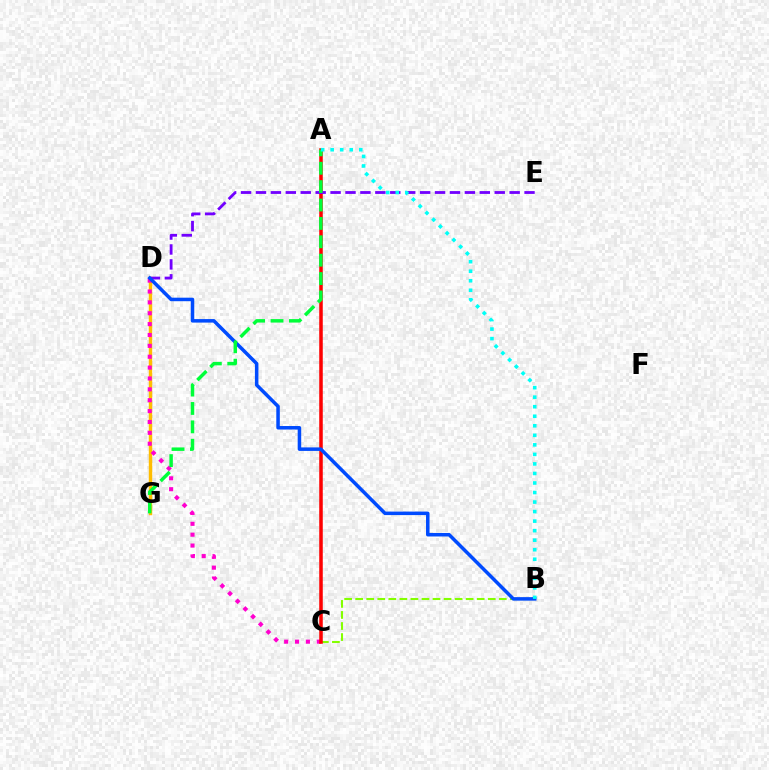{('B', 'C'): [{'color': '#84ff00', 'line_style': 'dashed', 'thickness': 1.5}], ('D', 'G'): [{'color': '#ffbd00', 'line_style': 'solid', 'thickness': 2.46}], ('C', 'D'): [{'color': '#ff00cf', 'line_style': 'dotted', 'thickness': 2.95}], ('A', 'C'): [{'color': '#ff0000', 'line_style': 'solid', 'thickness': 2.54}], ('D', 'E'): [{'color': '#7200ff', 'line_style': 'dashed', 'thickness': 2.03}], ('B', 'D'): [{'color': '#004bff', 'line_style': 'solid', 'thickness': 2.53}], ('A', 'G'): [{'color': '#00ff39', 'line_style': 'dashed', 'thickness': 2.5}], ('A', 'B'): [{'color': '#00fff6', 'line_style': 'dotted', 'thickness': 2.59}]}